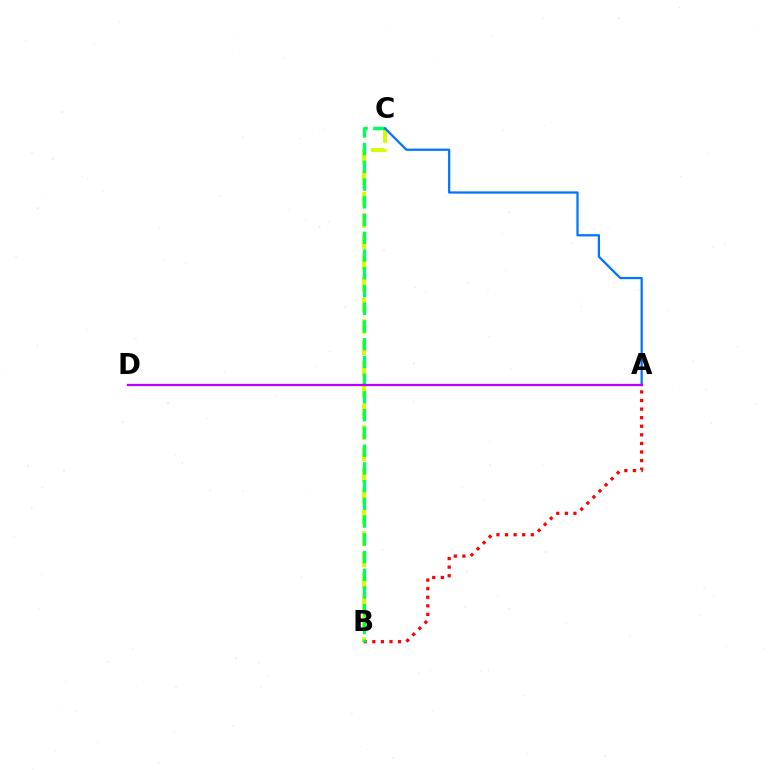{('A', 'B'): [{'color': '#ff0000', 'line_style': 'dotted', 'thickness': 2.33}], ('B', 'C'): [{'color': '#d1ff00', 'line_style': 'dashed', 'thickness': 2.88}, {'color': '#00ff5c', 'line_style': 'dashed', 'thickness': 2.41}], ('A', 'C'): [{'color': '#0074ff', 'line_style': 'solid', 'thickness': 1.61}], ('A', 'D'): [{'color': '#b900ff', 'line_style': 'solid', 'thickness': 1.62}]}